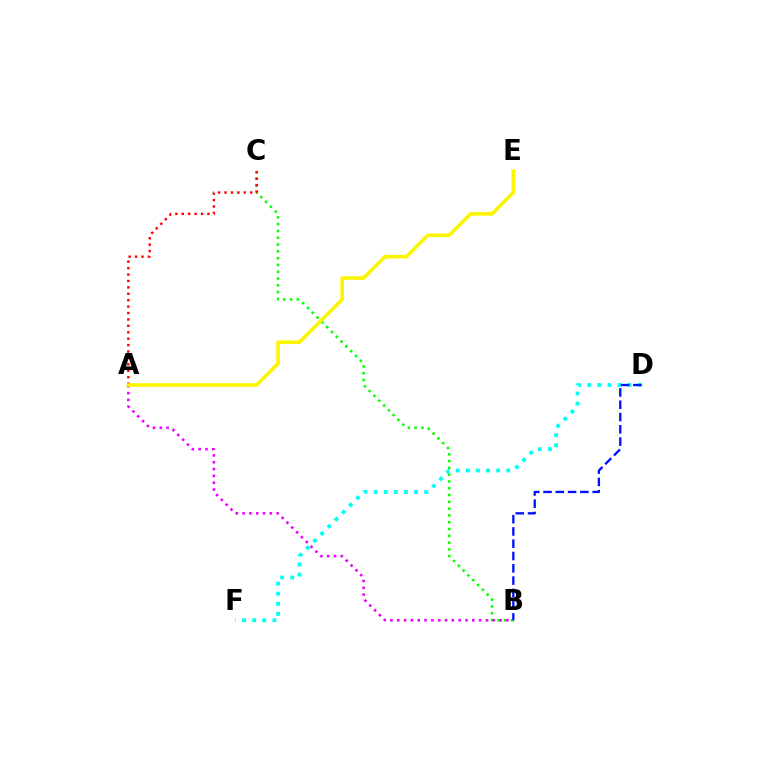{('B', 'C'): [{'color': '#08ff00', 'line_style': 'dotted', 'thickness': 1.85}], ('A', 'B'): [{'color': '#ee00ff', 'line_style': 'dotted', 'thickness': 1.85}], ('A', 'C'): [{'color': '#ff0000', 'line_style': 'dotted', 'thickness': 1.74}], ('D', 'F'): [{'color': '#00fff6', 'line_style': 'dotted', 'thickness': 2.75}], ('A', 'E'): [{'color': '#fcf500', 'line_style': 'solid', 'thickness': 2.61}], ('B', 'D'): [{'color': '#0010ff', 'line_style': 'dashed', 'thickness': 1.67}]}